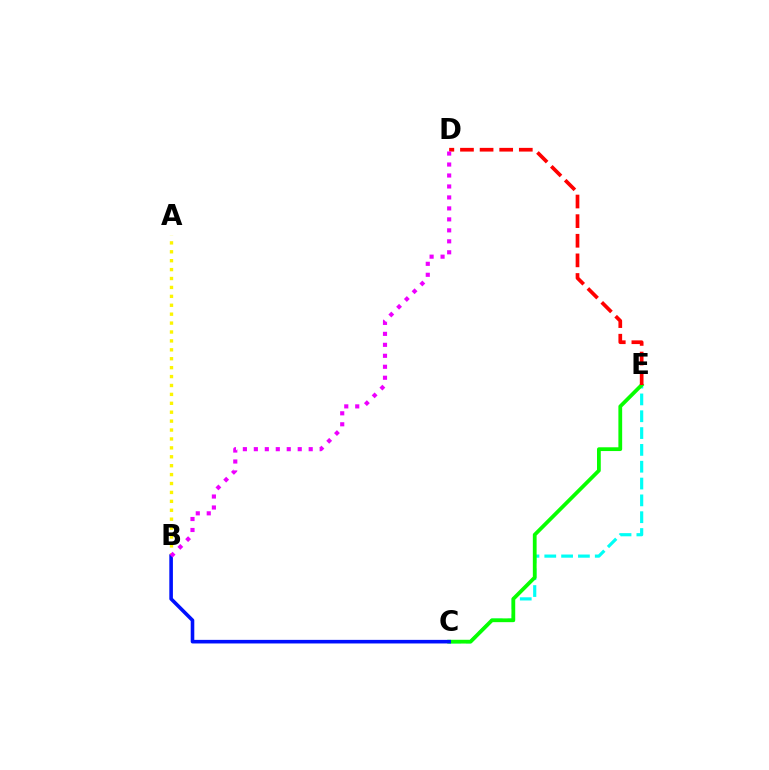{('C', 'E'): [{'color': '#00fff6', 'line_style': 'dashed', 'thickness': 2.29}, {'color': '#08ff00', 'line_style': 'solid', 'thickness': 2.72}], ('A', 'B'): [{'color': '#fcf500', 'line_style': 'dotted', 'thickness': 2.42}], ('D', 'E'): [{'color': '#ff0000', 'line_style': 'dashed', 'thickness': 2.66}], ('B', 'C'): [{'color': '#0010ff', 'line_style': 'solid', 'thickness': 2.59}], ('B', 'D'): [{'color': '#ee00ff', 'line_style': 'dotted', 'thickness': 2.98}]}